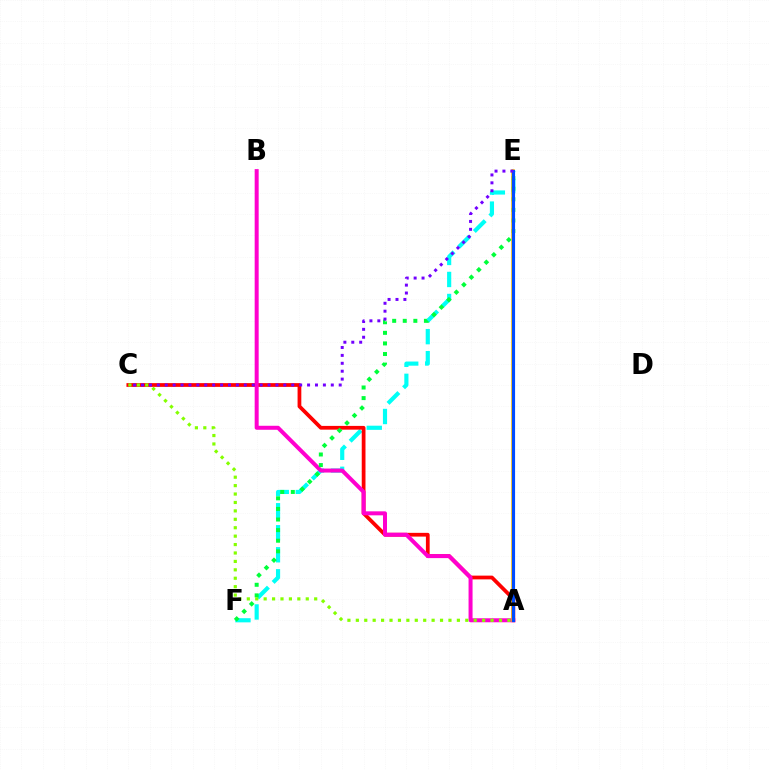{('E', 'F'): [{'color': '#00fff6', 'line_style': 'dashed', 'thickness': 2.99}, {'color': '#00ff39', 'line_style': 'dotted', 'thickness': 2.88}], ('A', 'C'): [{'color': '#ff0000', 'line_style': 'solid', 'thickness': 2.7}, {'color': '#84ff00', 'line_style': 'dotted', 'thickness': 2.29}], ('A', 'B'): [{'color': '#ff00cf', 'line_style': 'solid', 'thickness': 2.88}], ('A', 'E'): [{'color': '#ffbd00', 'line_style': 'solid', 'thickness': 2.57}, {'color': '#004bff', 'line_style': 'solid', 'thickness': 2.27}], ('C', 'E'): [{'color': '#7200ff', 'line_style': 'dotted', 'thickness': 2.15}]}